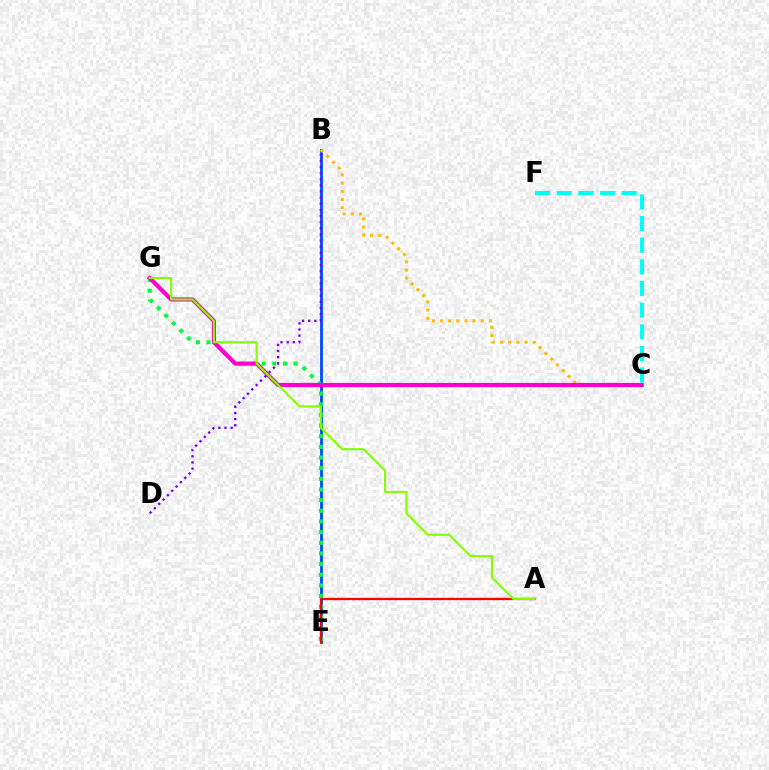{('B', 'E'): [{'color': '#004bff', 'line_style': 'solid', 'thickness': 2.03}], ('E', 'G'): [{'color': '#00ff39', 'line_style': 'dotted', 'thickness': 2.9}], ('B', 'C'): [{'color': '#ffbd00', 'line_style': 'dotted', 'thickness': 2.21}], ('C', 'G'): [{'color': '#ff00cf', 'line_style': 'solid', 'thickness': 2.99}], ('A', 'E'): [{'color': '#ff0000', 'line_style': 'solid', 'thickness': 1.64}], ('C', 'F'): [{'color': '#00fff6', 'line_style': 'dashed', 'thickness': 2.94}], ('B', 'D'): [{'color': '#7200ff', 'line_style': 'dotted', 'thickness': 1.67}], ('A', 'G'): [{'color': '#84ff00', 'line_style': 'solid', 'thickness': 1.51}]}